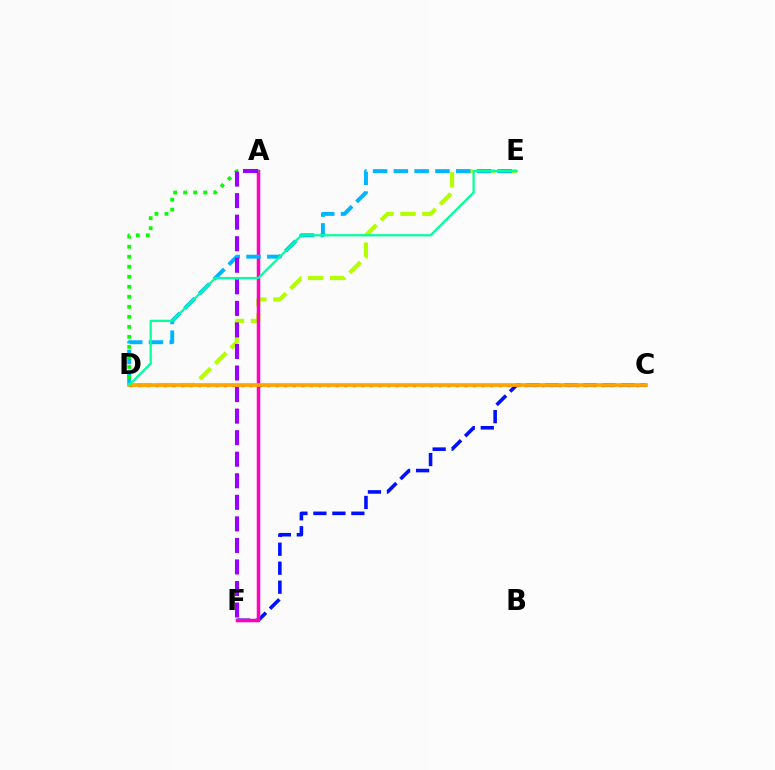{('D', 'E'): [{'color': '#b3ff00', 'line_style': 'dashed', 'thickness': 2.97}, {'color': '#00b5ff', 'line_style': 'dashed', 'thickness': 2.82}, {'color': '#00ff9d', 'line_style': 'solid', 'thickness': 1.61}], ('C', 'F'): [{'color': '#0010ff', 'line_style': 'dashed', 'thickness': 2.58}], ('A', 'F'): [{'color': '#ff00bd', 'line_style': 'solid', 'thickness': 2.52}, {'color': '#9b00ff', 'line_style': 'dashed', 'thickness': 2.93}], ('C', 'D'): [{'color': '#ff0000', 'line_style': 'dotted', 'thickness': 2.33}, {'color': '#ffa500', 'line_style': 'solid', 'thickness': 2.66}], ('A', 'D'): [{'color': '#08ff00', 'line_style': 'dotted', 'thickness': 2.72}]}